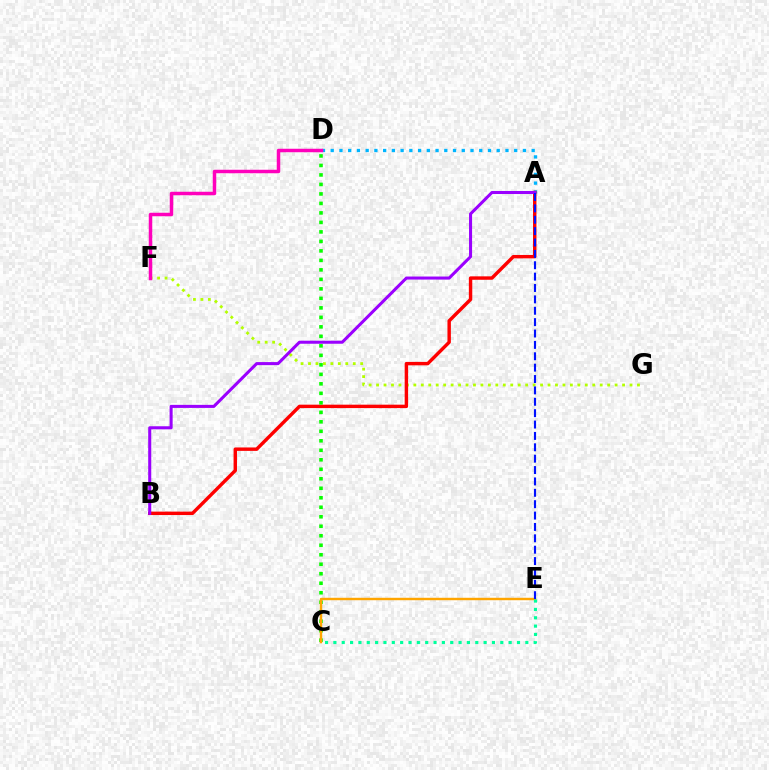{('F', 'G'): [{'color': '#b3ff00', 'line_style': 'dotted', 'thickness': 2.03}], ('A', 'D'): [{'color': '#00b5ff', 'line_style': 'dotted', 'thickness': 2.37}], ('A', 'B'): [{'color': '#ff0000', 'line_style': 'solid', 'thickness': 2.46}, {'color': '#9b00ff', 'line_style': 'solid', 'thickness': 2.19}], ('C', 'D'): [{'color': '#08ff00', 'line_style': 'dotted', 'thickness': 2.58}], ('D', 'F'): [{'color': '#ff00bd', 'line_style': 'solid', 'thickness': 2.51}], ('C', 'E'): [{'color': '#ffa500', 'line_style': 'solid', 'thickness': 1.75}, {'color': '#00ff9d', 'line_style': 'dotted', 'thickness': 2.27}], ('A', 'E'): [{'color': '#0010ff', 'line_style': 'dashed', 'thickness': 1.55}]}